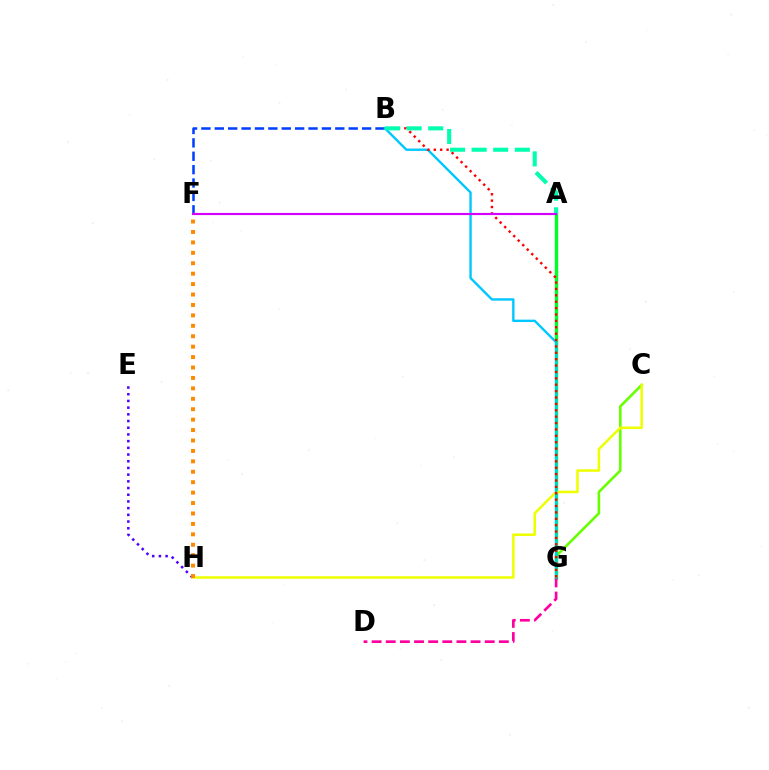{('C', 'G'): [{'color': '#66ff00', 'line_style': 'solid', 'thickness': 1.87}], ('A', 'G'): [{'color': '#00ff27', 'line_style': 'solid', 'thickness': 2.42}], ('B', 'F'): [{'color': '#003fff', 'line_style': 'dashed', 'thickness': 1.82}], ('C', 'H'): [{'color': '#eeff00', 'line_style': 'solid', 'thickness': 1.82}], ('D', 'G'): [{'color': '#ff00a0', 'line_style': 'dashed', 'thickness': 1.92}], ('E', 'H'): [{'color': '#4f00ff', 'line_style': 'dotted', 'thickness': 1.82}], ('F', 'H'): [{'color': '#ff8800', 'line_style': 'dotted', 'thickness': 2.83}], ('B', 'G'): [{'color': '#00c7ff', 'line_style': 'solid', 'thickness': 1.71}, {'color': '#ff0000', 'line_style': 'dotted', 'thickness': 1.73}], ('A', 'B'): [{'color': '#00ffaf', 'line_style': 'dashed', 'thickness': 2.93}], ('A', 'F'): [{'color': '#d600ff', 'line_style': 'solid', 'thickness': 1.55}]}